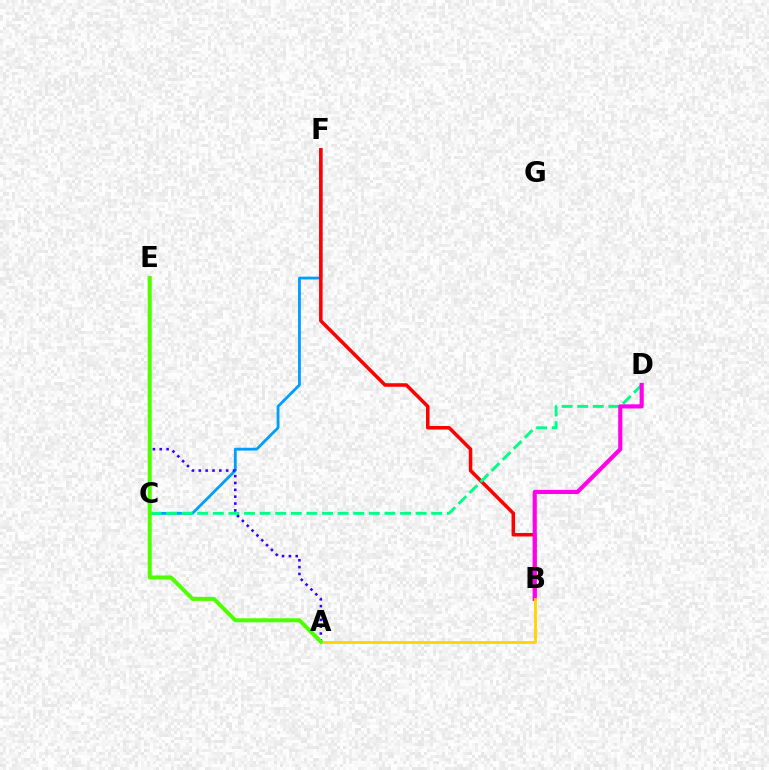{('C', 'F'): [{'color': '#009eff', 'line_style': 'solid', 'thickness': 2.03}], ('B', 'F'): [{'color': '#ff0000', 'line_style': 'solid', 'thickness': 2.54}], ('C', 'D'): [{'color': '#00ff86', 'line_style': 'dashed', 'thickness': 2.12}], ('B', 'D'): [{'color': '#ff00ed', 'line_style': 'solid', 'thickness': 2.98}], ('A', 'B'): [{'color': '#ffd500', 'line_style': 'solid', 'thickness': 2.04}], ('A', 'E'): [{'color': '#3700ff', 'line_style': 'dotted', 'thickness': 1.86}, {'color': '#4fff00', 'line_style': 'solid', 'thickness': 2.88}]}